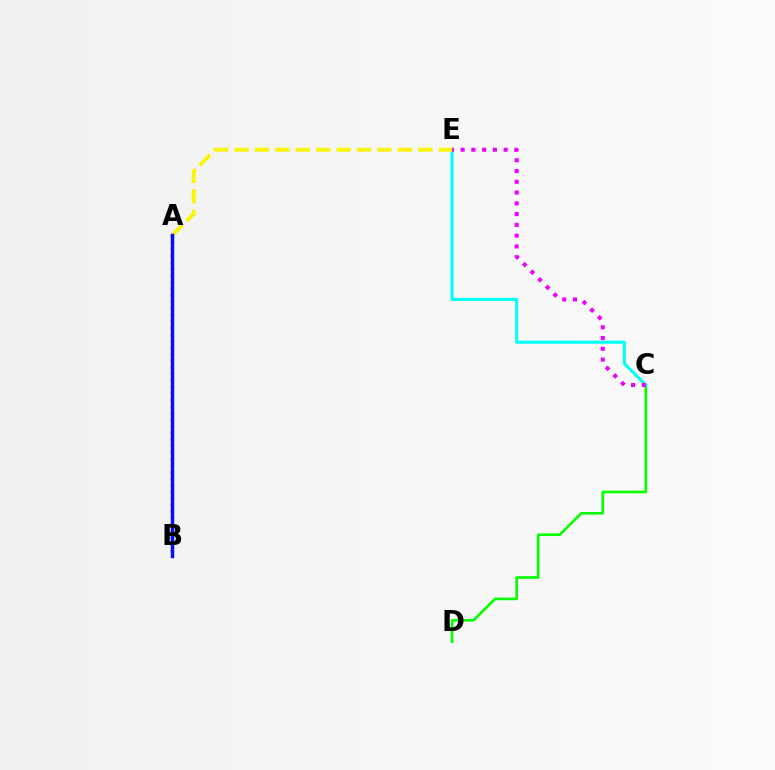{('A', 'B'): [{'color': '#ff0000', 'line_style': 'dotted', 'thickness': 1.78}, {'color': '#0010ff', 'line_style': 'solid', 'thickness': 2.49}], ('C', 'D'): [{'color': '#08ff00', 'line_style': 'solid', 'thickness': 1.91}], ('C', 'E'): [{'color': '#00fff6', 'line_style': 'solid', 'thickness': 2.19}, {'color': '#ee00ff', 'line_style': 'dotted', 'thickness': 2.93}], ('A', 'E'): [{'color': '#fcf500', 'line_style': 'dashed', 'thickness': 2.77}]}